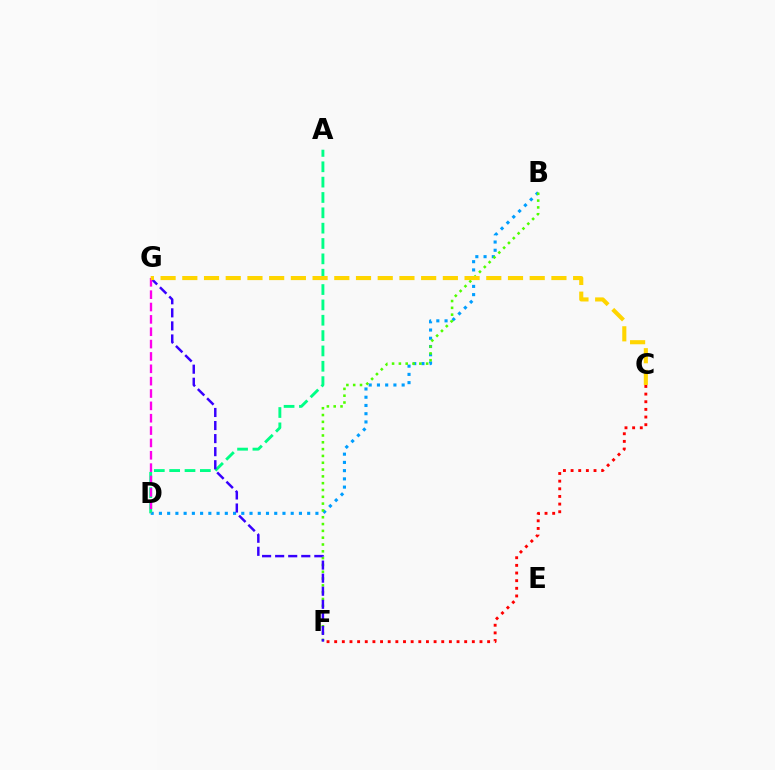{('B', 'D'): [{'color': '#009eff', 'line_style': 'dotted', 'thickness': 2.24}], ('A', 'D'): [{'color': '#00ff86', 'line_style': 'dashed', 'thickness': 2.08}], ('B', 'F'): [{'color': '#4fff00', 'line_style': 'dotted', 'thickness': 1.85}], ('F', 'G'): [{'color': '#3700ff', 'line_style': 'dashed', 'thickness': 1.77}], ('C', 'F'): [{'color': '#ff0000', 'line_style': 'dotted', 'thickness': 2.08}], ('D', 'G'): [{'color': '#ff00ed', 'line_style': 'dashed', 'thickness': 1.68}], ('C', 'G'): [{'color': '#ffd500', 'line_style': 'dashed', 'thickness': 2.95}]}